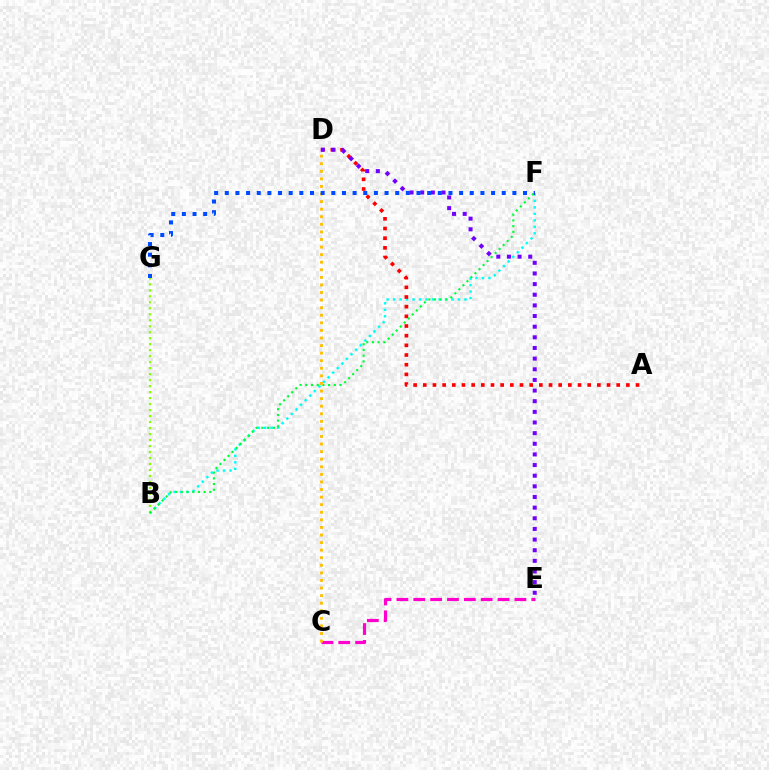{('B', 'F'): [{'color': '#00fff6', 'line_style': 'dotted', 'thickness': 1.76}, {'color': '#00ff39', 'line_style': 'dotted', 'thickness': 1.55}], ('C', 'E'): [{'color': '#ff00cf', 'line_style': 'dashed', 'thickness': 2.29}], ('B', 'G'): [{'color': '#84ff00', 'line_style': 'dotted', 'thickness': 1.63}], ('A', 'D'): [{'color': '#ff0000', 'line_style': 'dotted', 'thickness': 2.63}], ('C', 'D'): [{'color': '#ffbd00', 'line_style': 'dotted', 'thickness': 2.06}], ('D', 'E'): [{'color': '#7200ff', 'line_style': 'dotted', 'thickness': 2.89}], ('F', 'G'): [{'color': '#004bff', 'line_style': 'dotted', 'thickness': 2.89}]}